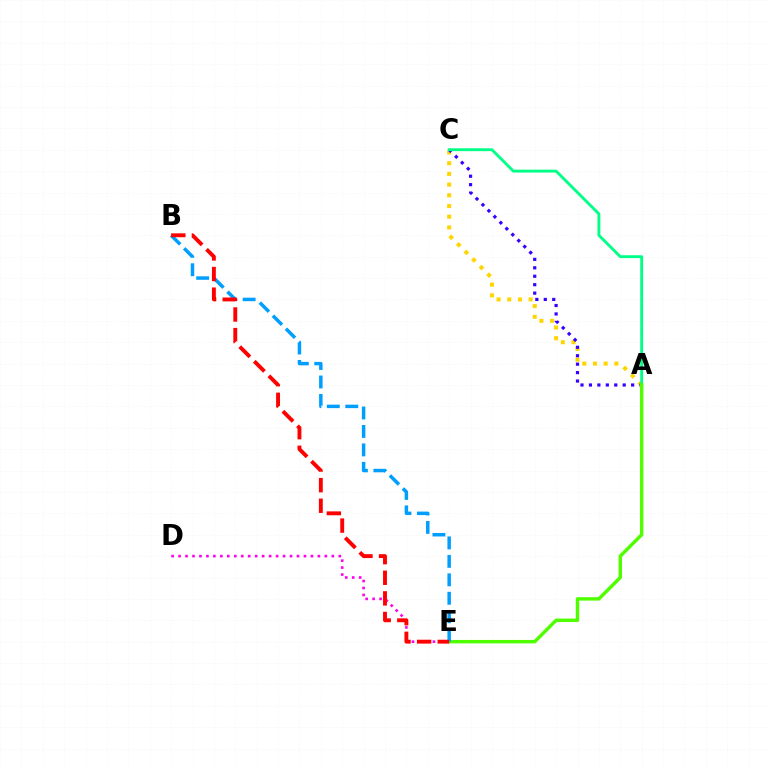{('D', 'E'): [{'color': '#ff00ed', 'line_style': 'dotted', 'thickness': 1.89}], ('A', 'C'): [{'color': '#ffd500', 'line_style': 'dotted', 'thickness': 2.91}, {'color': '#3700ff', 'line_style': 'dotted', 'thickness': 2.29}, {'color': '#00ff86', 'line_style': 'solid', 'thickness': 2.06}], ('A', 'E'): [{'color': '#4fff00', 'line_style': 'solid', 'thickness': 2.47}], ('B', 'E'): [{'color': '#009eff', 'line_style': 'dashed', 'thickness': 2.51}, {'color': '#ff0000', 'line_style': 'dashed', 'thickness': 2.8}]}